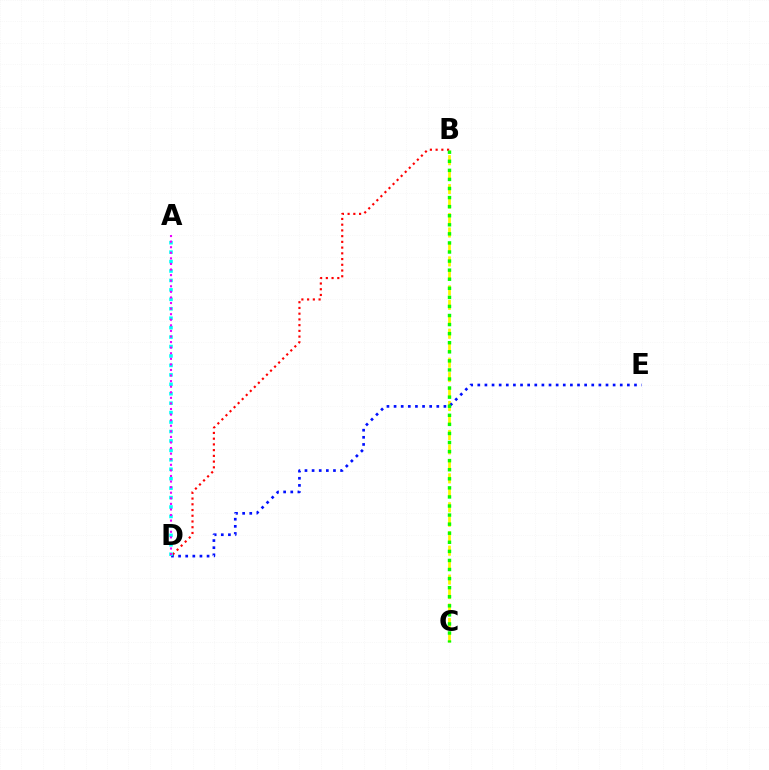{('B', 'C'): [{'color': '#fcf500', 'line_style': 'dashed', 'thickness': 1.96}, {'color': '#08ff00', 'line_style': 'dotted', 'thickness': 2.46}], ('B', 'D'): [{'color': '#ff0000', 'line_style': 'dotted', 'thickness': 1.56}], ('D', 'E'): [{'color': '#0010ff', 'line_style': 'dotted', 'thickness': 1.94}], ('A', 'D'): [{'color': '#00fff6', 'line_style': 'dotted', 'thickness': 2.56}, {'color': '#ee00ff', 'line_style': 'dotted', 'thickness': 1.52}]}